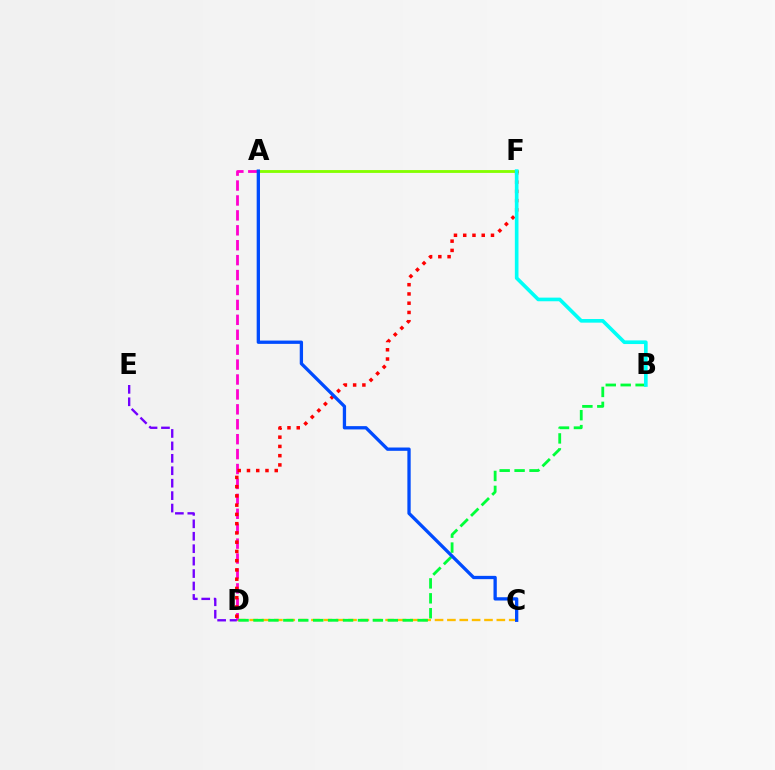{('C', 'D'): [{'color': '#ffbd00', 'line_style': 'dashed', 'thickness': 1.68}], ('A', 'D'): [{'color': '#ff00cf', 'line_style': 'dashed', 'thickness': 2.03}], ('A', 'F'): [{'color': '#84ff00', 'line_style': 'solid', 'thickness': 2.04}], ('D', 'F'): [{'color': '#ff0000', 'line_style': 'dotted', 'thickness': 2.51}], ('D', 'E'): [{'color': '#7200ff', 'line_style': 'dashed', 'thickness': 1.69}], ('B', 'D'): [{'color': '#00ff39', 'line_style': 'dashed', 'thickness': 2.03}], ('B', 'F'): [{'color': '#00fff6', 'line_style': 'solid', 'thickness': 2.62}], ('A', 'C'): [{'color': '#004bff', 'line_style': 'solid', 'thickness': 2.38}]}